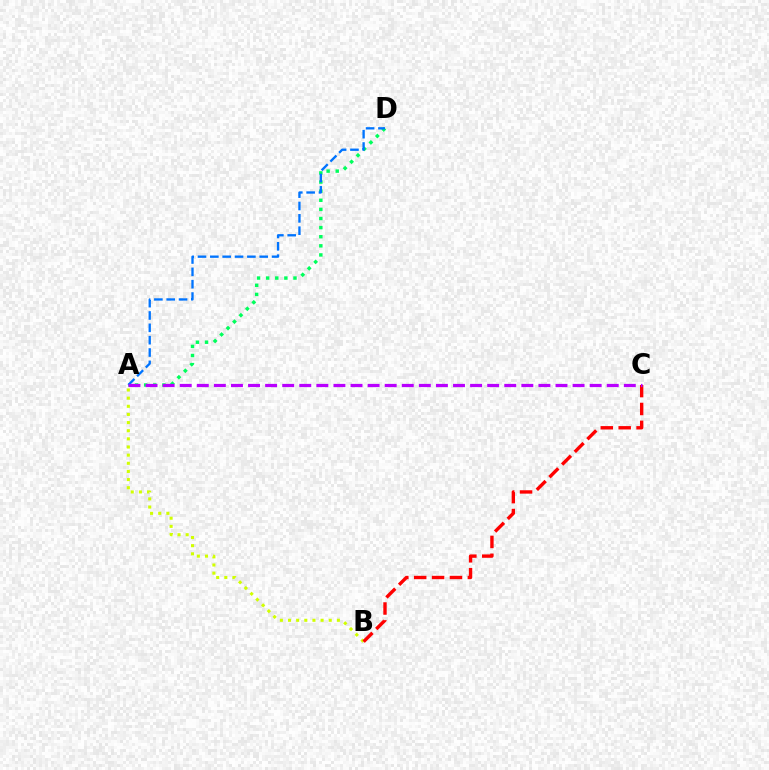{('A', 'B'): [{'color': '#d1ff00', 'line_style': 'dotted', 'thickness': 2.21}], ('A', 'D'): [{'color': '#00ff5c', 'line_style': 'dotted', 'thickness': 2.48}, {'color': '#0074ff', 'line_style': 'dashed', 'thickness': 1.68}], ('B', 'C'): [{'color': '#ff0000', 'line_style': 'dashed', 'thickness': 2.43}], ('A', 'C'): [{'color': '#b900ff', 'line_style': 'dashed', 'thickness': 2.32}]}